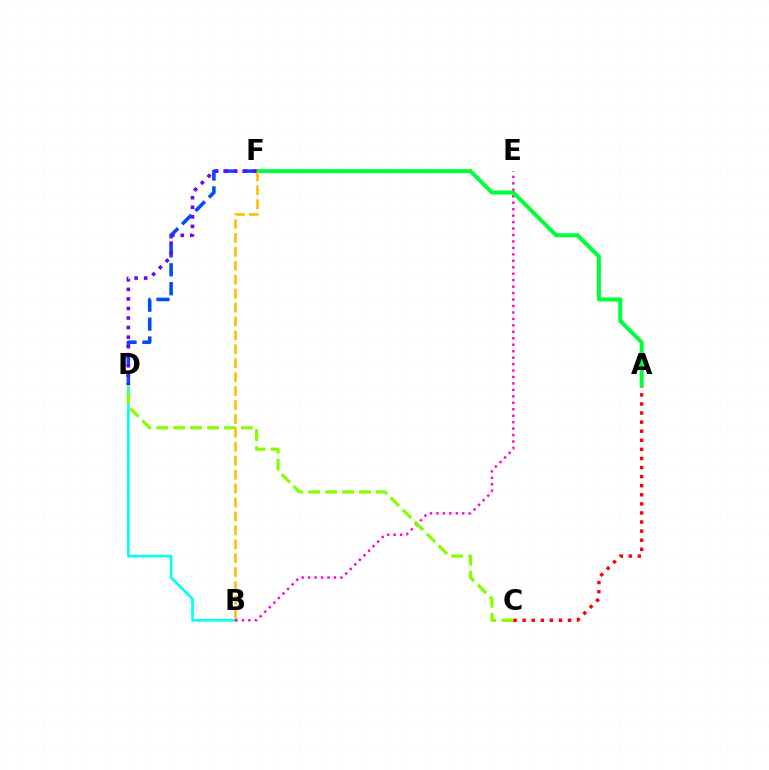{('B', 'D'): [{'color': '#00fff6', 'line_style': 'solid', 'thickness': 1.9}], ('D', 'F'): [{'color': '#004bff', 'line_style': 'dashed', 'thickness': 2.57}, {'color': '#7200ff', 'line_style': 'dotted', 'thickness': 2.6}], ('B', 'E'): [{'color': '#ff00cf', 'line_style': 'dotted', 'thickness': 1.75}], ('C', 'D'): [{'color': '#84ff00', 'line_style': 'dashed', 'thickness': 2.31}], ('A', 'C'): [{'color': '#ff0000', 'line_style': 'dotted', 'thickness': 2.47}], ('A', 'F'): [{'color': '#00ff39', 'line_style': 'solid', 'thickness': 2.9}], ('B', 'F'): [{'color': '#ffbd00', 'line_style': 'dashed', 'thickness': 1.89}]}